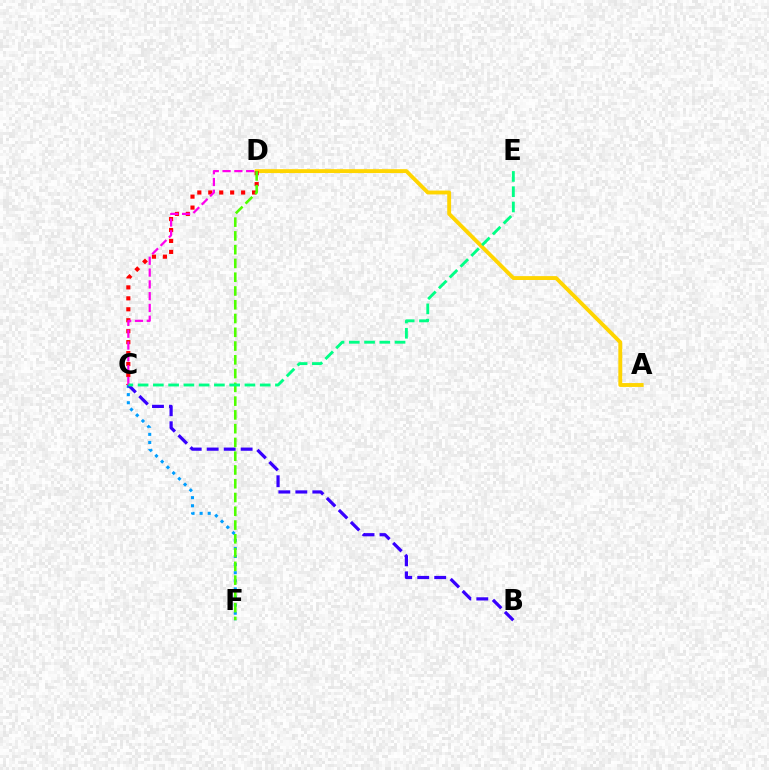{('A', 'D'): [{'color': '#ffd500', 'line_style': 'solid', 'thickness': 2.79}], ('C', 'F'): [{'color': '#009eff', 'line_style': 'dotted', 'thickness': 2.2}], ('B', 'C'): [{'color': '#3700ff', 'line_style': 'dashed', 'thickness': 2.31}], ('C', 'D'): [{'color': '#ff0000', 'line_style': 'dotted', 'thickness': 2.98}, {'color': '#ff00ed', 'line_style': 'dashed', 'thickness': 1.6}], ('D', 'F'): [{'color': '#4fff00', 'line_style': 'dashed', 'thickness': 1.87}], ('C', 'E'): [{'color': '#00ff86', 'line_style': 'dashed', 'thickness': 2.07}]}